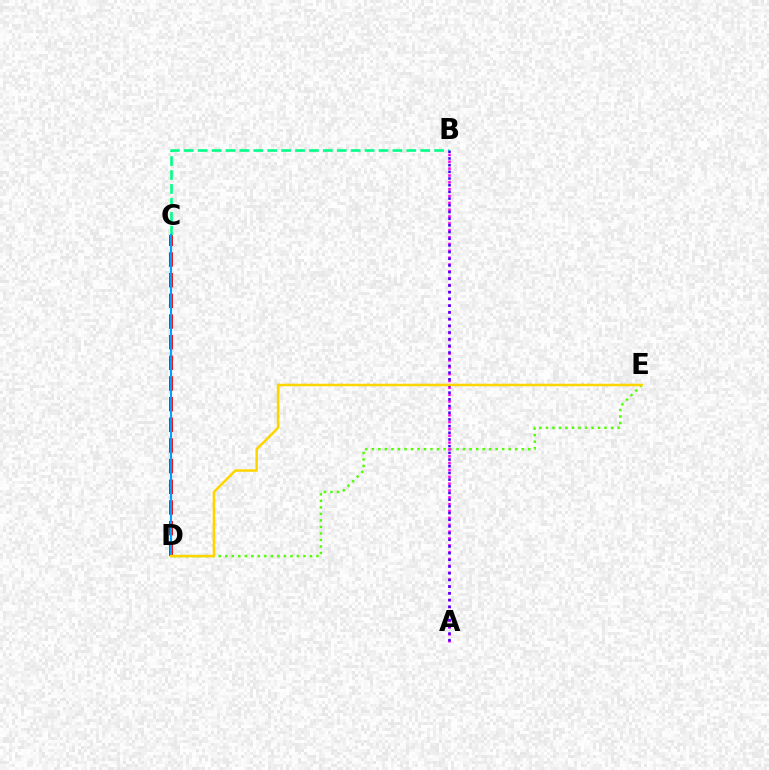{('D', 'E'): [{'color': '#4fff00', 'line_style': 'dotted', 'thickness': 1.77}, {'color': '#ffd500', 'line_style': 'solid', 'thickness': 1.82}], ('C', 'D'): [{'color': '#ff0000', 'line_style': 'dashed', 'thickness': 2.81}, {'color': '#009eff', 'line_style': 'solid', 'thickness': 1.51}], ('B', 'C'): [{'color': '#00ff86', 'line_style': 'dashed', 'thickness': 1.89}], ('A', 'B'): [{'color': '#ff00ed', 'line_style': 'dotted', 'thickness': 1.86}, {'color': '#3700ff', 'line_style': 'dotted', 'thickness': 1.82}]}